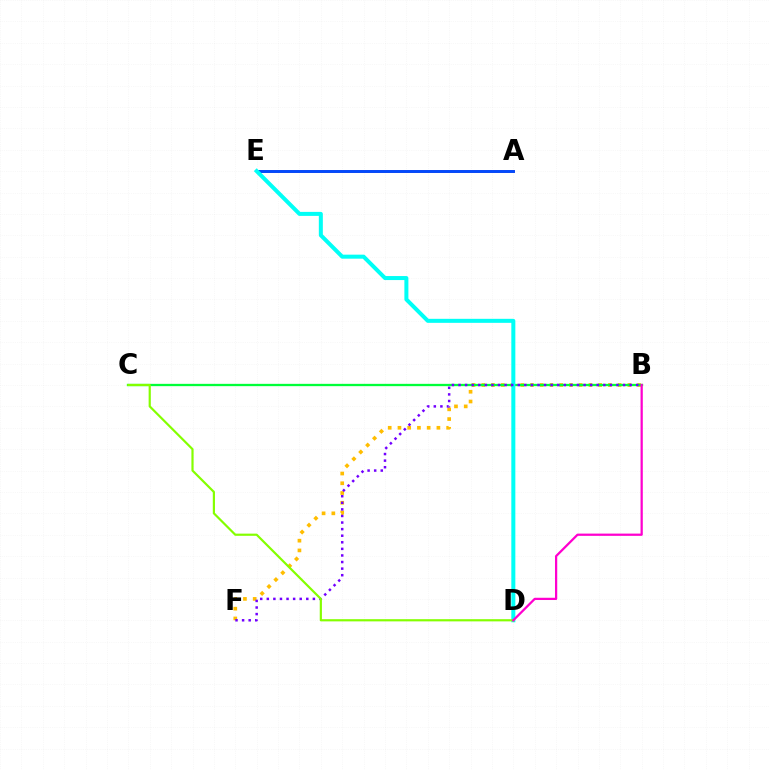{('A', 'E'): [{'color': '#ff0000', 'line_style': 'solid', 'thickness': 1.81}, {'color': '#004bff', 'line_style': 'solid', 'thickness': 2.08}], ('B', 'F'): [{'color': '#ffbd00', 'line_style': 'dotted', 'thickness': 2.65}, {'color': '#7200ff', 'line_style': 'dotted', 'thickness': 1.79}], ('B', 'C'): [{'color': '#00ff39', 'line_style': 'solid', 'thickness': 1.66}], ('D', 'E'): [{'color': '#00fff6', 'line_style': 'solid', 'thickness': 2.89}], ('C', 'D'): [{'color': '#84ff00', 'line_style': 'solid', 'thickness': 1.57}], ('B', 'D'): [{'color': '#ff00cf', 'line_style': 'solid', 'thickness': 1.62}]}